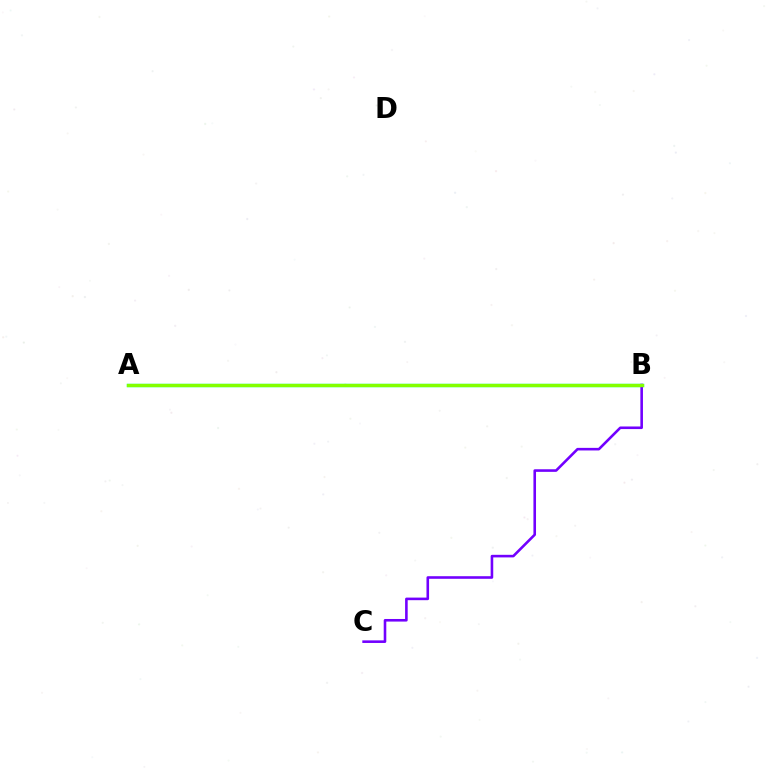{('A', 'B'): [{'color': '#ff0000', 'line_style': 'solid', 'thickness': 2.06}, {'color': '#00fff6', 'line_style': 'solid', 'thickness': 2.41}, {'color': '#84ff00', 'line_style': 'solid', 'thickness': 2.44}], ('B', 'C'): [{'color': '#7200ff', 'line_style': 'solid', 'thickness': 1.87}]}